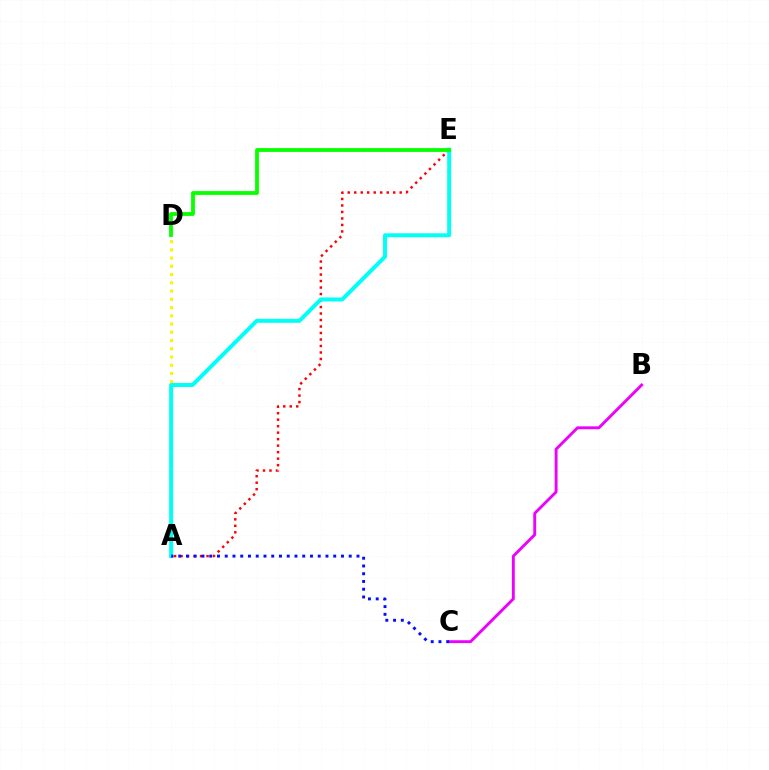{('A', 'E'): [{'color': '#ff0000', 'line_style': 'dotted', 'thickness': 1.76}, {'color': '#00fff6', 'line_style': 'solid', 'thickness': 2.85}], ('A', 'D'): [{'color': '#fcf500', 'line_style': 'dotted', 'thickness': 2.24}], ('B', 'C'): [{'color': '#ee00ff', 'line_style': 'solid', 'thickness': 2.07}], ('D', 'E'): [{'color': '#08ff00', 'line_style': 'solid', 'thickness': 2.75}], ('A', 'C'): [{'color': '#0010ff', 'line_style': 'dotted', 'thickness': 2.11}]}